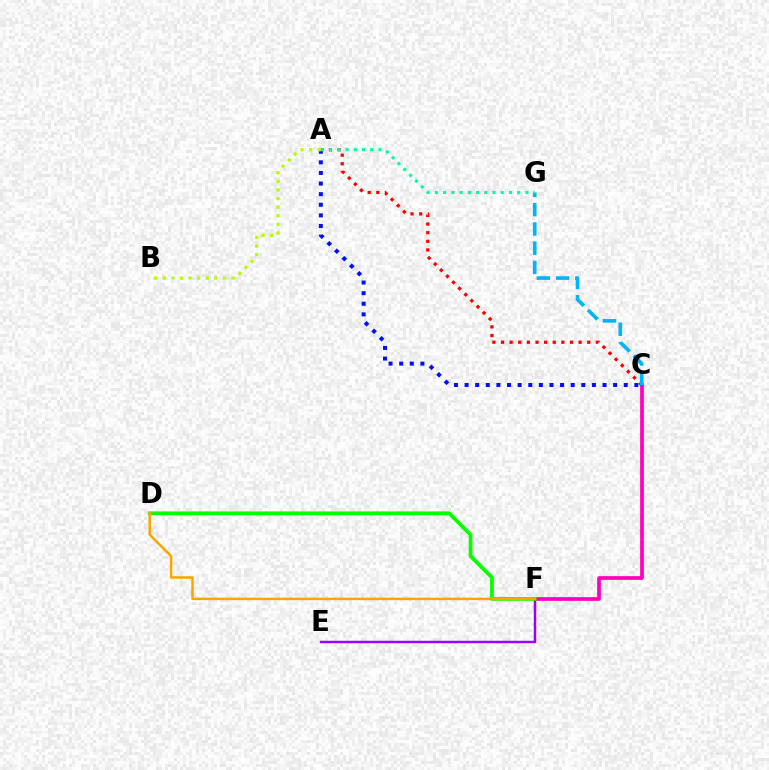{('A', 'C'): [{'color': '#ff0000', 'line_style': 'dotted', 'thickness': 2.34}, {'color': '#0010ff', 'line_style': 'dotted', 'thickness': 2.88}], ('E', 'F'): [{'color': '#9b00ff', 'line_style': 'solid', 'thickness': 1.77}], ('A', 'B'): [{'color': '#b3ff00', 'line_style': 'dotted', 'thickness': 2.34}], ('C', 'F'): [{'color': '#ff00bd', 'line_style': 'solid', 'thickness': 2.67}], ('D', 'F'): [{'color': '#08ff00', 'line_style': 'solid', 'thickness': 2.71}, {'color': '#ffa500', 'line_style': 'solid', 'thickness': 1.81}], ('C', 'G'): [{'color': '#00b5ff', 'line_style': 'dashed', 'thickness': 2.62}], ('A', 'G'): [{'color': '#00ff9d', 'line_style': 'dotted', 'thickness': 2.24}]}